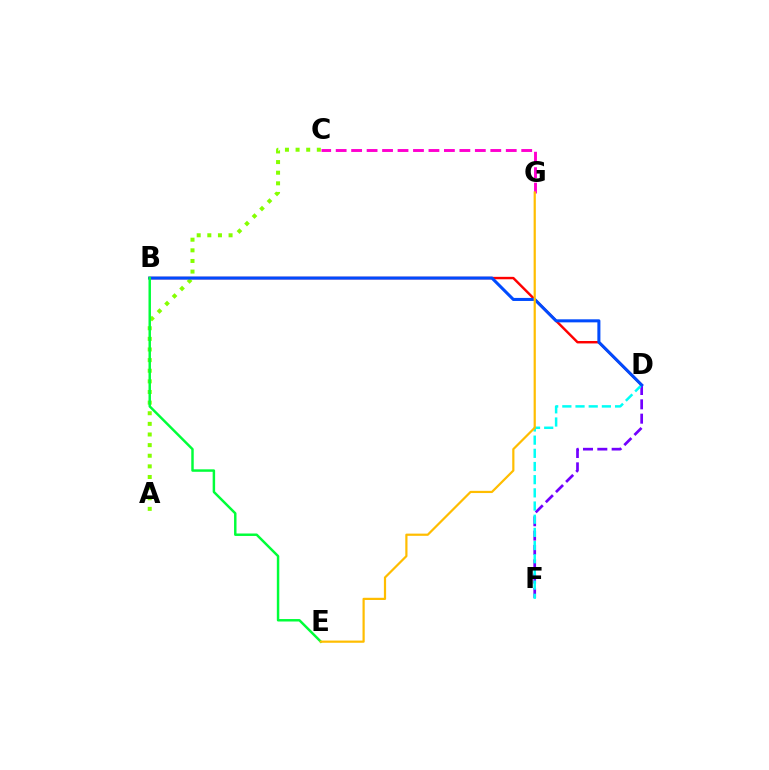{('B', 'D'): [{'color': '#ff0000', 'line_style': 'solid', 'thickness': 1.76}, {'color': '#004bff', 'line_style': 'solid', 'thickness': 2.19}], ('D', 'F'): [{'color': '#7200ff', 'line_style': 'dashed', 'thickness': 1.95}, {'color': '#00fff6', 'line_style': 'dashed', 'thickness': 1.79}], ('A', 'C'): [{'color': '#84ff00', 'line_style': 'dotted', 'thickness': 2.89}], ('C', 'G'): [{'color': '#ff00cf', 'line_style': 'dashed', 'thickness': 2.1}], ('B', 'E'): [{'color': '#00ff39', 'line_style': 'solid', 'thickness': 1.77}], ('E', 'G'): [{'color': '#ffbd00', 'line_style': 'solid', 'thickness': 1.59}]}